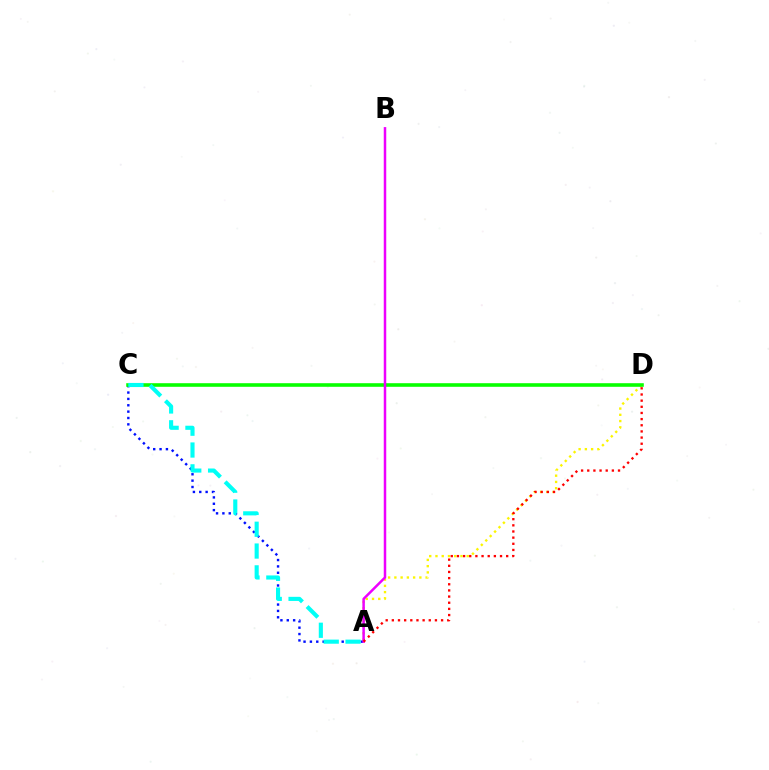{('A', 'D'): [{'color': '#fcf500', 'line_style': 'dotted', 'thickness': 1.7}, {'color': '#ff0000', 'line_style': 'dotted', 'thickness': 1.67}], ('A', 'C'): [{'color': '#0010ff', 'line_style': 'dotted', 'thickness': 1.73}, {'color': '#00fff6', 'line_style': 'dashed', 'thickness': 2.96}], ('C', 'D'): [{'color': '#08ff00', 'line_style': 'solid', 'thickness': 2.58}], ('A', 'B'): [{'color': '#ee00ff', 'line_style': 'solid', 'thickness': 1.79}]}